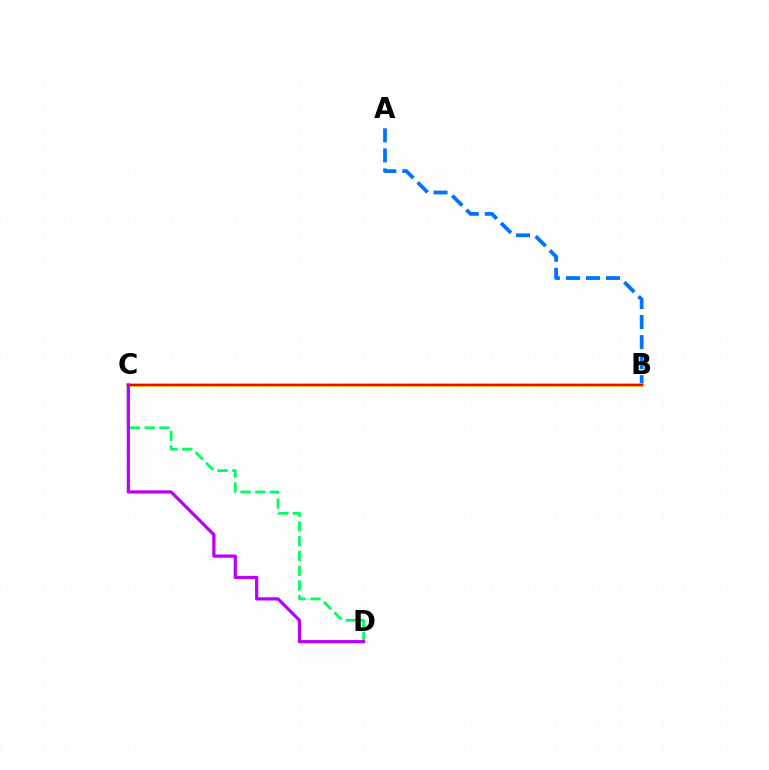{('C', 'D'): [{'color': '#00ff5c', 'line_style': 'dashed', 'thickness': 2.0}, {'color': '#b900ff', 'line_style': 'solid', 'thickness': 2.33}], ('A', 'B'): [{'color': '#0074ff', 'line_style': 'dashed', 'thickness': 2.72}], ('B', 'C'): [{'color': '#d1ff00', 'line_style': 'solid', 'thickness': 2.55}, {'color': '#ff0000', 'line_style': 'solid', 'thickness': 1.76}]}